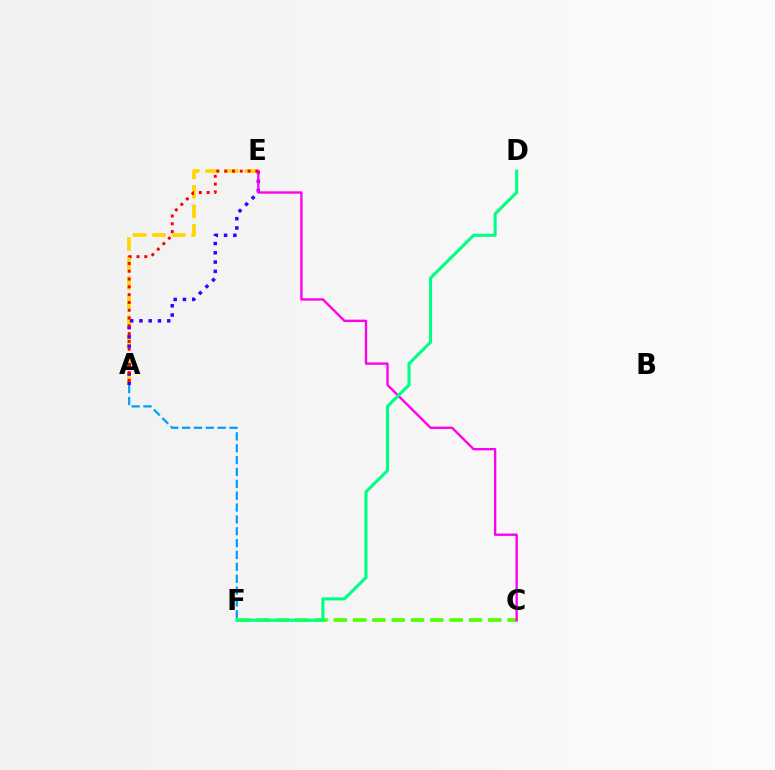{('A', 'F'): [{'color': '#009eff', 'line_style': 'dashed', 'thickness': 1.61}], ('A', 'E'): [{'color': '#ffd500', 'line_style': 'dashed', 'thickness': 2.65}, {'color': '#3700ff', 'line_style': 'dotted', 'thickness': 2.52}, {'color': '#ff0000', 'line_style': 'dotted', 'thickness': 2.12}], ('C', 'F'): [{'color': '#4fff00', 'line_style': 'dashed', 'thickness': 2.62}], ('C', 'E'): [{'color': '#ff00ed', 'line_style': 'solid', 'thickness': 1.71}], ('D', 'F'): [{'color': '#00ff86', 'line_style': 'solid', 'thickness': 2.22}]}